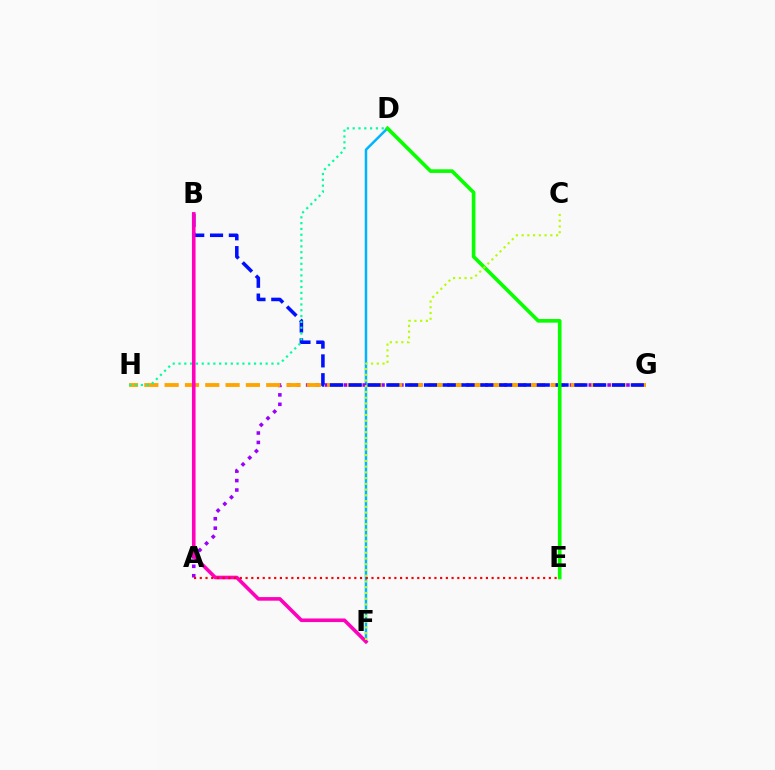{('D', 'F'): [{'color': '#00b5ff', 'line_style': 'solid', 'thickness': 1.8}], ('A', 'G'): [{'color': '#9b00ff', 'line_style': 'dotted', 'thickness': 2.56}], ('G', 'H'): [{'color': '#ffa500', 'line_style': 'dashed', 'thickness': 2.76}], ('B', 'G'): [{'color': '#0010ff', 'line_style': 'dashed', 'thickness': 2.55}], ('D', 'E'): [{'color': '#08ff00', 'line_style': 'solid', 'thickness': 2.62}], ('D', 'H'): [{'color': '#00ff9d', 'line_style': 'dotted', 'thickness': 1.58}], ('B', 'F'): [{'color': '#ff00bd', 'line_style': 'solid', 'thickness': 2.59}], ('A', 'E'): [{'color': '#ff0000', 'line_style': 'dotted', 'thickness': 1.55}], ('C', 'F'): [{'color': '#b3ff00', 'line_style': 'dotted', 'thickness': 1.56}]}